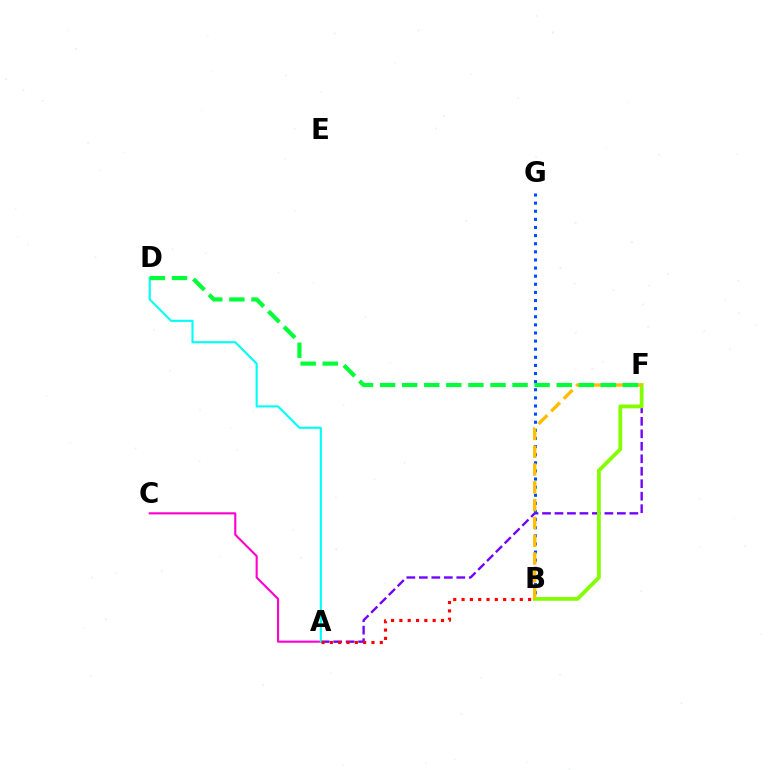{('A', 'F'): [{'color': '#7200ff', 'line_style': 'dashed', 'thickness': 1.7}], ('B', 'G'): [{'color': '#004bff', 'line_style': 'dotted', 'thickness': 2.2}], ('A', 'C'): [{'color': '#ff00cf', 'line_style': 'solid', 'thickness': 1.53}], ('B', 'F'): [{'color': '#84ff00', 'line_style': 'solid', 'thickness': 2.73}, {'color': '#ffbd00', 'line_style': 'dashed', 'thickness': 2.42}], ('A', 'D'): [{'color': '#00fff6', 'line_style': 'solid', 'thickness': 1.52}], ('D', 'F'): [{'color': '#00ff39', 'line_style': 'dashed', 'thickness': 3.0}], ('A', 'B'): [{'color': '#ff0000', 'line_style': 'dotted', 'thickness': 2.26}]}